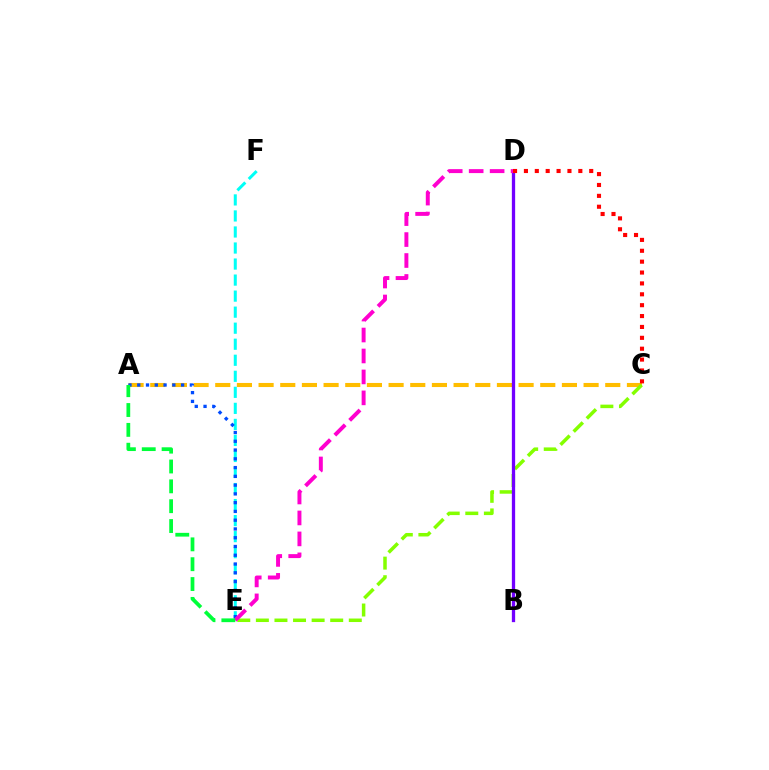{('A', 'C'): [{'color': '#ffbd00', 'line_style': 'dashed', 'thickness': 2.94}], ('C', 'E'): [{'color': '#84ff00', 'line_style': 'dashed', 'thickness': 2.52}], ('B', 'D'): [{'color': '#7200ff', 'line_style': 'solid', 'thickness': 2.37}], ('E', 'F'): [{'color': '#00fff6', 'line_style': 'dashed', 'thickness': 2.18}], ('A', 'E'): [{'color': '#004bff', 'line_style': 'dotted', 'thickness': 2.38}, {'color': '#00ff39', 'line_style': 'dashed', 'thickness': 2.7}], ('D', 'E'): [{'color': '#ff00cf', 'line_style': 'dashed', 'thickness': 2.85}], ('C', 'D'): [{'color': '#ff0000', 'line_style': 'dotted', 'thickness': 2.96}]}